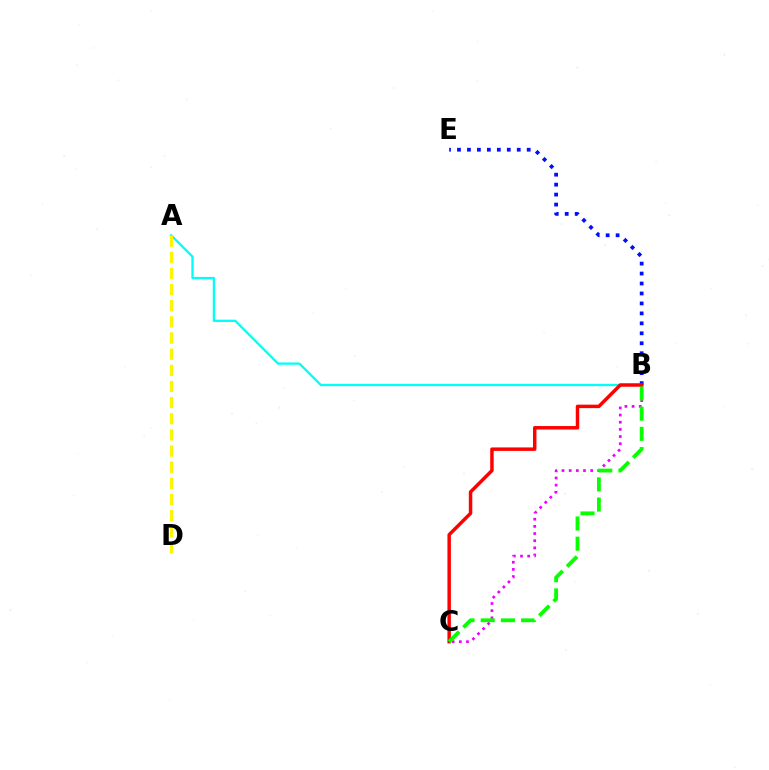{('B', 'C'): [{'color': '#ee00ff', 'line_style': 'dotted', 'thickness': 1.94}, {'color': '#ff0000', 'line_style': 'solid', 'thickness': 2.5}, {'color': '#08ff00', 'line_style': 'dashed', 'thickness': 2.74}], ('B', 'E'): [{'color': '#0010ff', 'line_style': 'dotted', 'thickness': 2.71}], ('A', 'B'): [{'color': '#00fff6', 'line_style': 'solid', 'thickness': 1.66}], ('A', 'D'): [{'color': '#fcf500', 'line_style': 'dashed', 'thickness': 2.19}]}